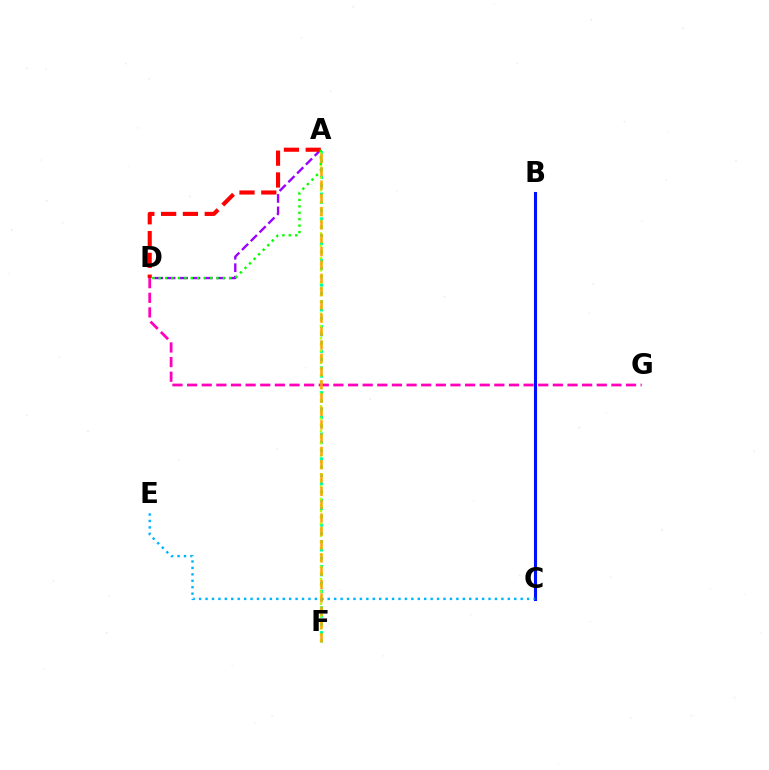{('A', 'F'): [{'color': '#00ff9d', 'line_style': 'dotted', 'thickness': 2.25}, {'color': '#b3ff00', 'line_style': 'dotted', 'thickness': 1.68}, {'color': '#ffa500', 'line_style': 'dashed', 'thickness': 1.81}], ('B', 'C'): [{'color': '#0010ff', 'line_style': 'solid', 'thickness': 2.22}], ('A', 'D'): [{'color': '#9b00ff', 'line_style': 'dashed', 'thickness': 1.69}, {'color': '#ff0000', 'line_style': 'dashed', 'thickness': 2.96}, {'color': '#08ff00', 'line_style': 'dotted', 'thickness': 1.75}], ('C', 'E'): [{'color': '#00b5ff', 'line_style': 'dotted', 'thickness': 1.75}], ('D', 'G'): [{'color': '#ff00bd', 'line_style': 'dashed', 'thickness': 1.99}]}